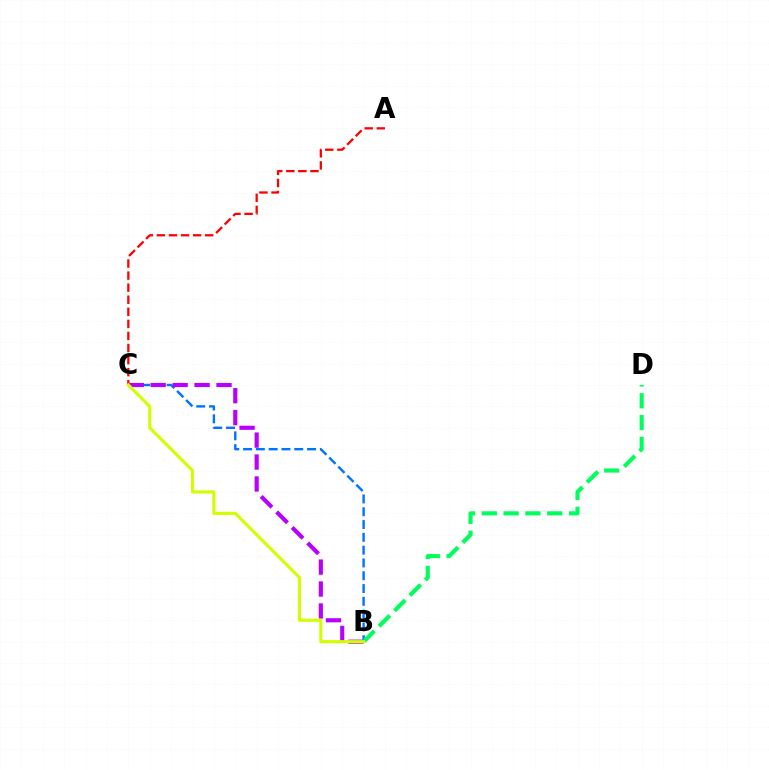{('B', 'C'): [{'color': '#0074ff', 'line_style': 'dashed', 'thickness': 1.74}, {'color': '#b900ff', 'line_style': 'dashed', 'thickness': 2.98}, {'color': '#d1ff00', 'line_style': 'solid', 'thickness': 2.25}], ('B', 'D'): [{'color': '#00ff5c', 'line_style': 'dashed', 'thickness': 2.96}], ('A', 'C'): [{'color': '#ff0000', 'line_style': 'dashed', 'thickness': 1.64}]}